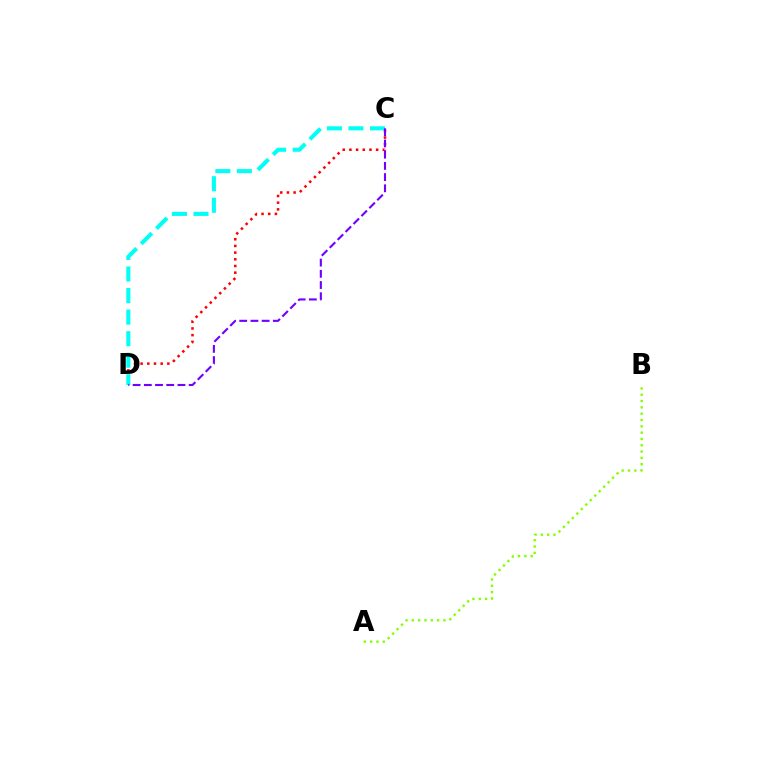{('C', 'D'): [{'color': '#ff0000', 'line_style': 'dotted', 'thickness': 1.82}, {'color': '#00fff6', 'line_style': 'dashed', 'thickness': 2.93}, {'color': '#7200ff', 'line_style': 'dashed', 'thickness': 1.52}], ('A', 'B'): [{'color': '#84ff00', 'line_style': 'dotted', 'thickness': 1.72}]}